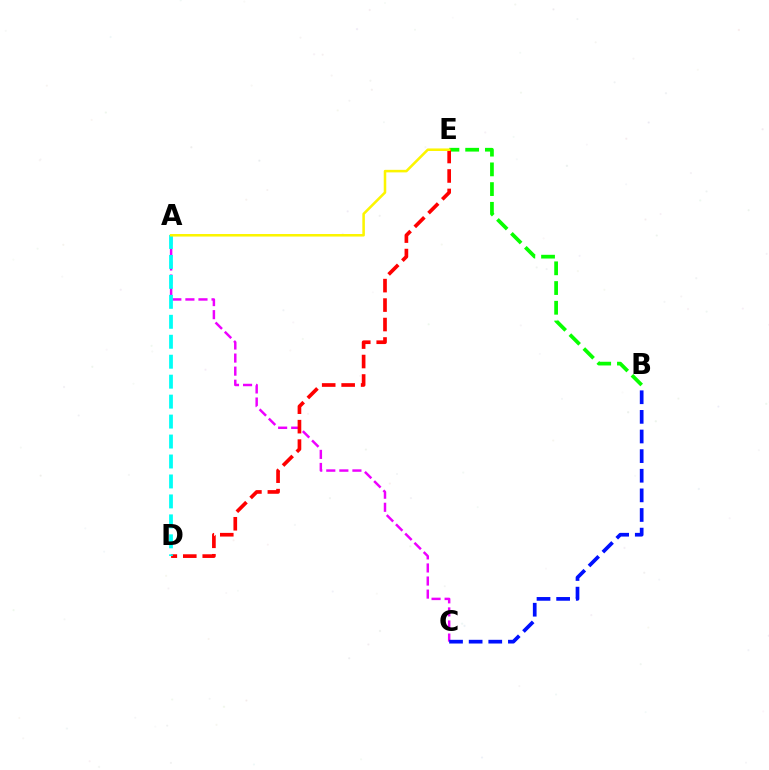{('A', 'C'): [{'color': '#ee00ff', 'line_style': 'dashed', 'thickness': 1.78}], ('B', 'E'): [{'color': '#08ff00', 'line_style': 'dashed', 'thickness': 2.68}], ('D', 'E'): [{'color': '#ff0000', 'line_style': 'dashed', 'thickness': 2.64}], ('B', 'C'): [{'color': '#0010ff', 'line_style': 'dashed', 'thickness': 2.67}], ('A', 'D'): [{'color': '#00fff6', 'line_style': 'dashed', 'thickness': 2.71}], ('A', 'E'): [{'color': '#fcf500', 'line_style': 'solid', 'thickness': 1.83}]}